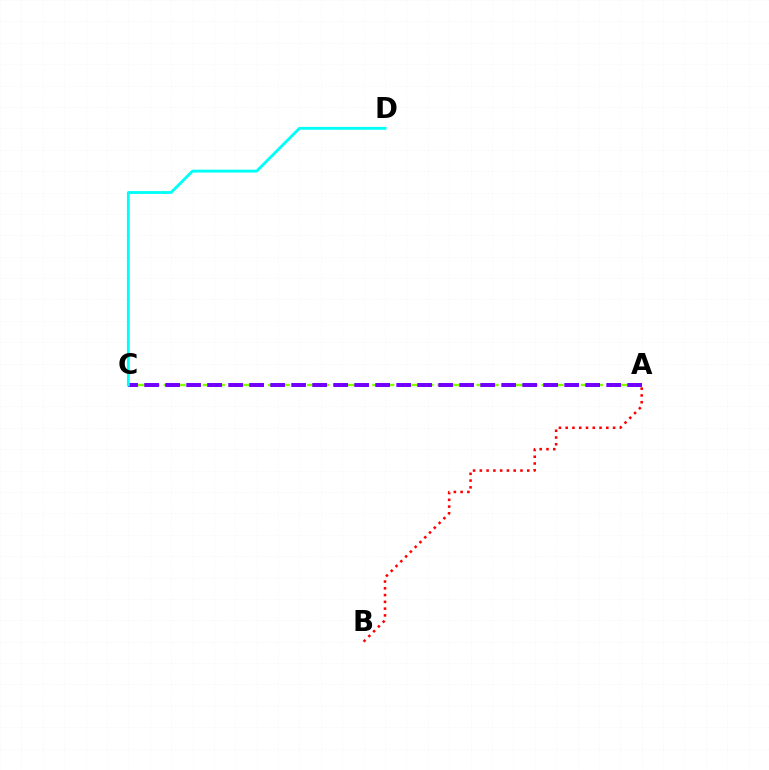{('A', 'C'): [{'color': '#84ff00', 'line_style': 'dashed', 'thickness': 1.77}, {'color': '#7200ff', 'line_style': 'dashed', 'thickness': 2.85}], ('C', 'D'): [{'color': '#00fff6', 'line_style': 'solid', 'thickness': 2.06}], ('A', 'B'): [{'color': '#ff0000', 'line_style': 'dotted', 'thickness': 1.84}]}